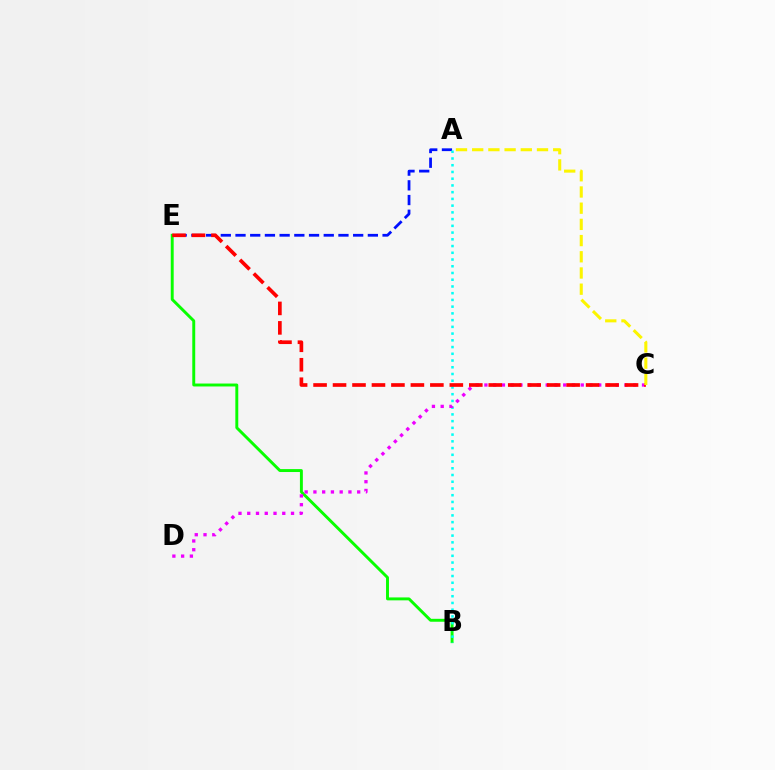{('A', 'E'): [{'color': '#0010ff', 'line_style': 'dashed', 'thickness': 2.0}], ('B', 'E'): [{'color': '#08ff00', 'line_style': 'solid', 'thickness': 2.11}], ('A', 'B'): [{'color': '#00fff6', 'line_style': 'dotted', 'thickness': 1.83}], ('C', 'D'): [{'color': '#ee00ff', 'line_style': 'dotted', 'thickness': 2.38}], ('C', 'E'): [{'color': '#ff0000', 'line_style': 'dashed', 'thickness': 2.64}], ('A', 'C'): [{'color': '#fcf500', 'line_style': 'dashed', 'thickness': 2.2}]}